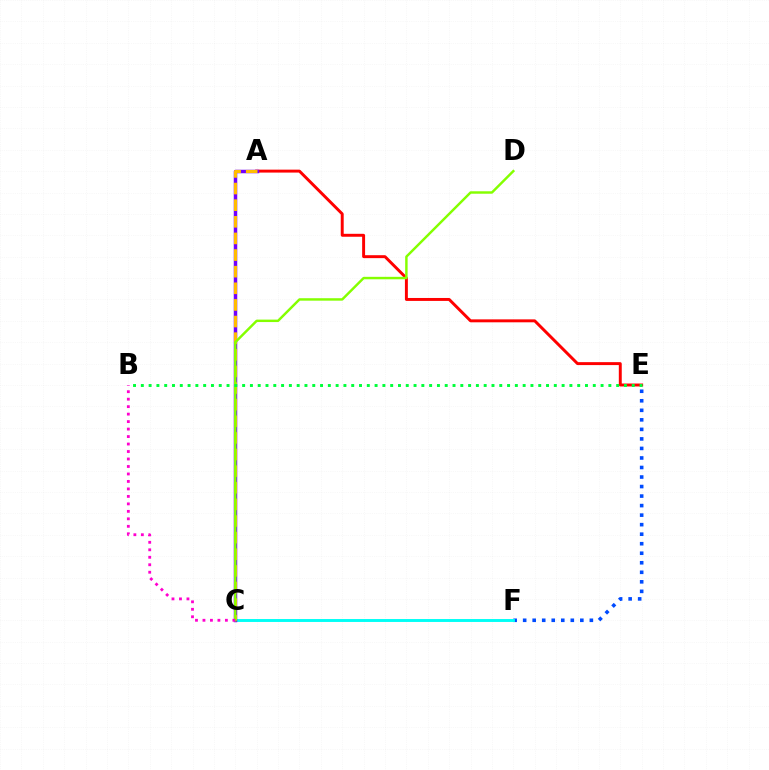{('A', 'E'): [{'color': '#ff0000', 'line_style': 'solid', 'thickness': 2.12}], ('E', 'F'): [{'color': '#004bff', 'line_style': 'dotted', 'thickness': 2.59}], ('C', 'F'): [{'color': '#00fff6', 'line_style': 'solid', 'thickness': 2.1}], ('A', 'C'): [{'color': '#7200ff', 'line_style': 'solid', 'thickness': 2.51}, {'color': '#ffbd00', 'line_style': 'dashed', 'thickness': 2.26}], ('C', 'D'): [{'color': '#84ff00', 'line_style': 'solid', 'thickness': 1.76}], ('B', 'E'): [{'color': '#00ff39', 'line_style': 'dotted', 'thickness': 2.12}], ('B', 'C'): [{'color': '#ff00cf', 'line_style': 'dotted', 'thickness': 2.03}]}